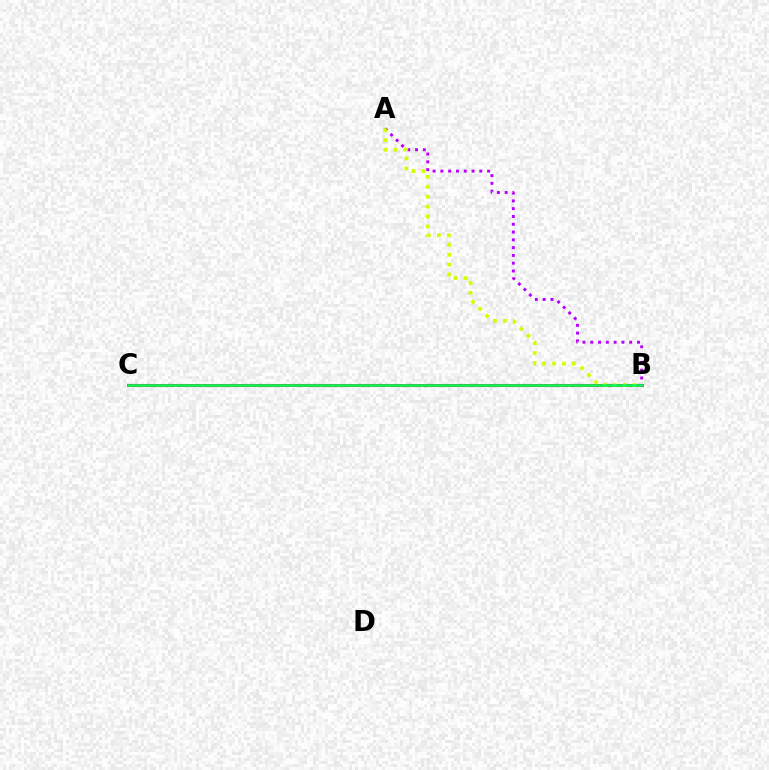{('B', 'C'): [{'color': '#0074ff', 'line_style': 'dashed', 'thickness': 2.22}, {'color': '#ff0000', 'line_style': 'solid', 'thickness': 2.15}, {'color': '#00ff5c', 'line_style': 'solid', 'thickness': 1.85}], ('A', 'B'): [{'color': '#b900ff', 'line_style': 'dotted', 'thickness': 2.12}, {'color': '#d1ff00', 'line_style': 'dotted', 'thickness': 2.7}]}